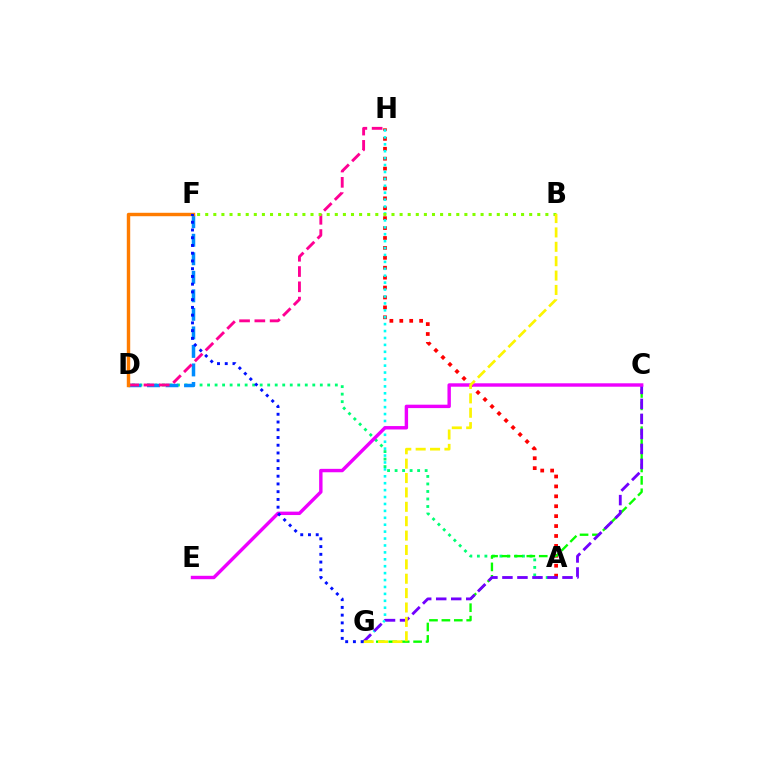{('A', 'D'): [{'color': '#00ff74', 'line_style': 'dotted', 'thickness': 2.04}], ('A', 'H'): [{'color': '#ff0000', 'line_style': 'dotted', 'thickness': 2.69}], ('D', 'F'): [{'color': '#008cff', 'line_style': 'dashed', 'thickness': 2.52}, {'color': '#ff7c00', 'line_style': 'solid', 'thickness': 2.46}], ('D', 'H'): [{'color': '#ff0094', 'line_style': 'dashed', 'thickness': 2.08}], ('G', 'H'): [{'color': '#00fff6', 'line_style': 'dotted', 'thickness': 1.88}], ('B', 'F'): [{'color': '#84ff00', 'line_style': 'dotted', 'thickness': 2.2}], ('C', 'G'): [{'color': '#08ff00', 'line_style': 'dashed', 'thickness': 1.69}, {'color': '#7200ff', 'line_style': 'dashed', 'thickness': 2.04}], ('C', 'E'): [{'color': '#ee00ff', 'line_style': 'solid', 'thickness': 2.46}], ('B', 'G'): [{'color': '#fcf500', 'line_style': 'dashed', 'thickness': 1.95}], ('F', 'G'): [{'color': '#0010ff', 'line_style': 'dotted', 'thickness': 2.1}]}